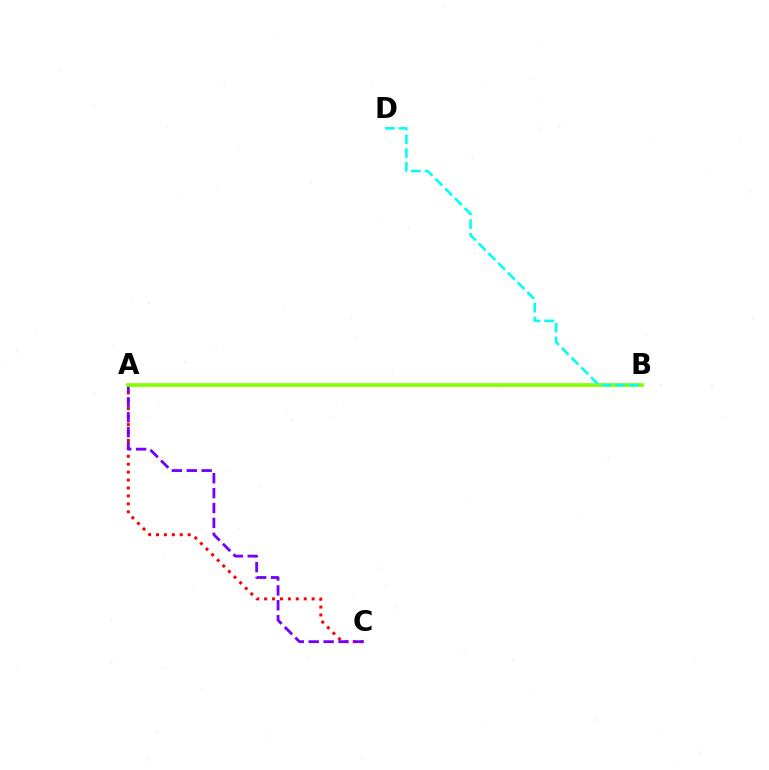{('A', 'C'): [{'color': '#ff0000', 'line_style': 'dotted', 'thickness': 2.15}, {'color': '#7200ff', 'line_style': 'dashed', 'thickness': 2.02}], ('A', 'B'): [{'color': '#84ff00', 'line_style': 'solid', 'thickness': 2.66}], ('B', 'D'): [{'color': '#00fff6', 'line_style': 'dashed', 'thickness': 1.87}]}